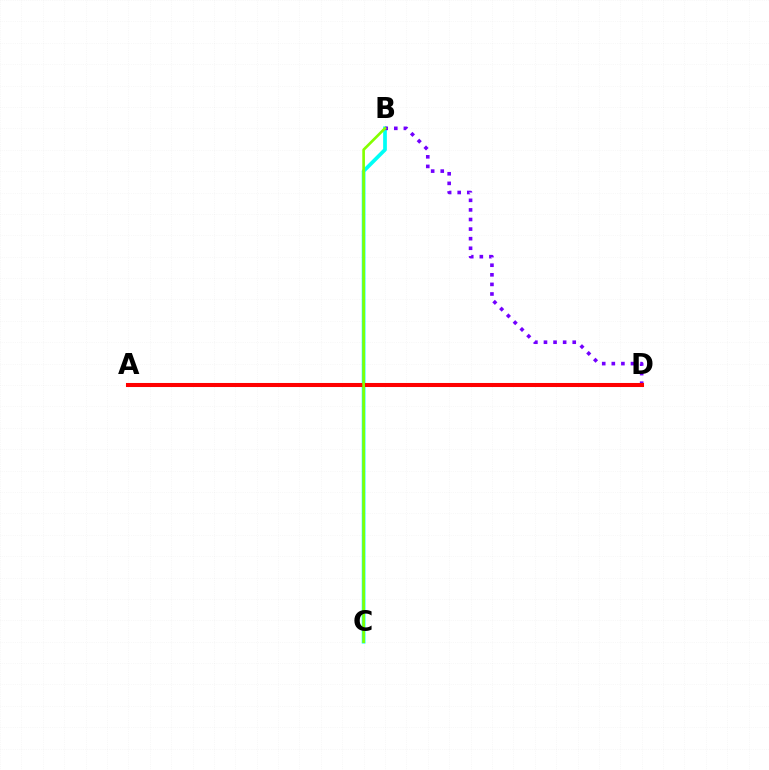{('B', 'C'): [{'color': '#00fff6', 'line_style': 'solid', 'thickness': 2.68}, {'color': '#84ff00', 'line_style': 'solid', 'thickness': 1.92}], ('B', 'D'): [{'color': '#7200ff', 'line_style': 'dotted', 'thickness': 2.6}], ('A', 'D'): [{'color': '#ff0000', 'line_style': 'solid', 'thickness': 2.92}]}